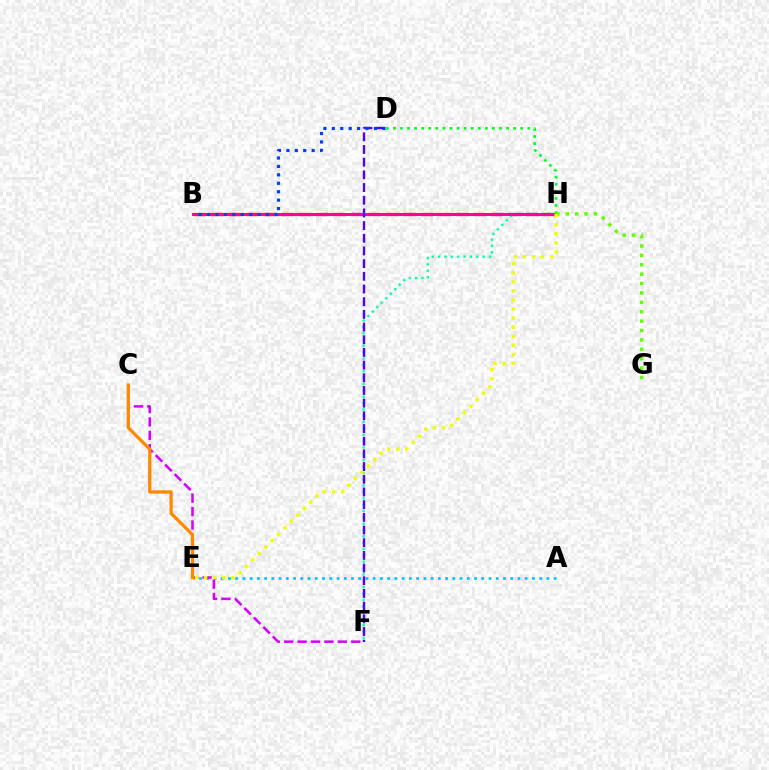{('A', 'E'): [{'color': '#00c7ff', 'line_style': 'dotted', 'thickness': 1.97}], ('B', 'H'): [{'color': '#ff0000', 'line_style': 'dashed', 'thickness': 2.38}, {'color': '#ff00a0', 'line_style': 'solid', 'thickness': 2.13}], ('C', 'F'): [{'color': '#d600ff', 'line_style': 'dashed', 'thickness': 1.82}], ('C', 'E'): [{'color': '#ff8800', 'line_style': 'solid', 'thickness': 2.33}], ('F', 'H'): [{'color': '#00ffaf', 'line_style': 'dotted', 'thickness': 1.73}], ('D', 'F'): [{'color': '#4f00ff', 'line_style': 'dashed', 'thickness': 1.72}], ('D', 'H'): [{'color': '#00ff27', 'line_style': 'dotted', 'thickness': 1.92}], ('B', 'D'): [{'color': '#003fff', 'line_style': 'dotted', 'thickness': 2.29}], ('G', 'H'): [{'color': '#66ff00', 'line_style': 'dotted', 'thickness': 2.55}], ('E', 'H'): [{'color': '#eeff00', 'line_style': 'dotted', 'thickness': 2.47}]}